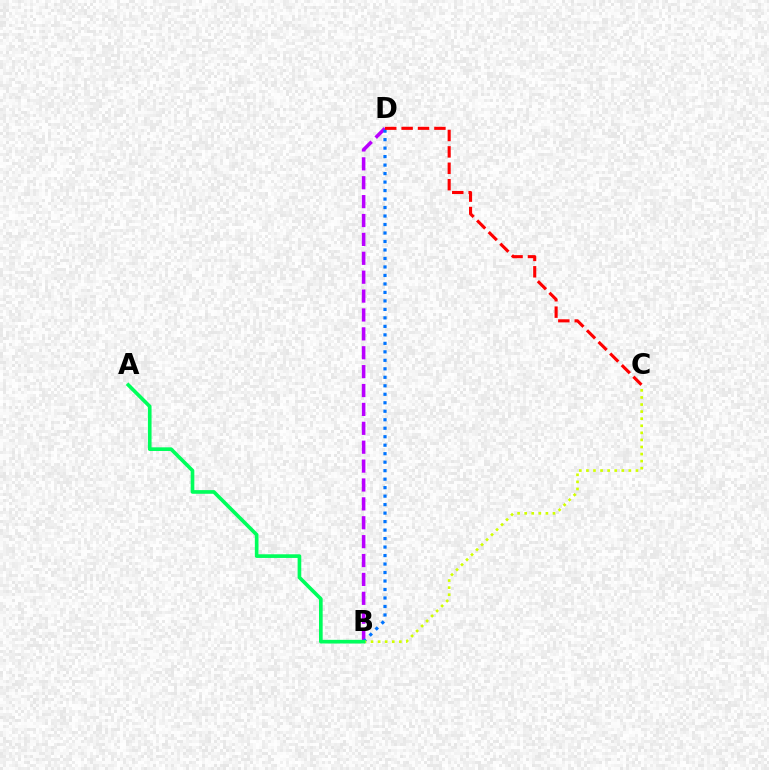{('B', 'D'): [{'color': '#b900ff', 'line_style': 'dashed', 'thickness': 2.57}, {'color': '#0074ff', 'line_style': 'dotted', 'thickness': 2.31}], ('C', 'D'): [{'color': '#ff0000', 'line_style': 'dashed', 'thickness': 2.23}], ('B', 'C'): [{'color': '#d1ff00', 'line_style': 'dotted', 'thickness': 1.92}], ('A', 'B'): [{'color': '#00ff5c', 'line_style': 'solid', 'thickness': 2.63}]}